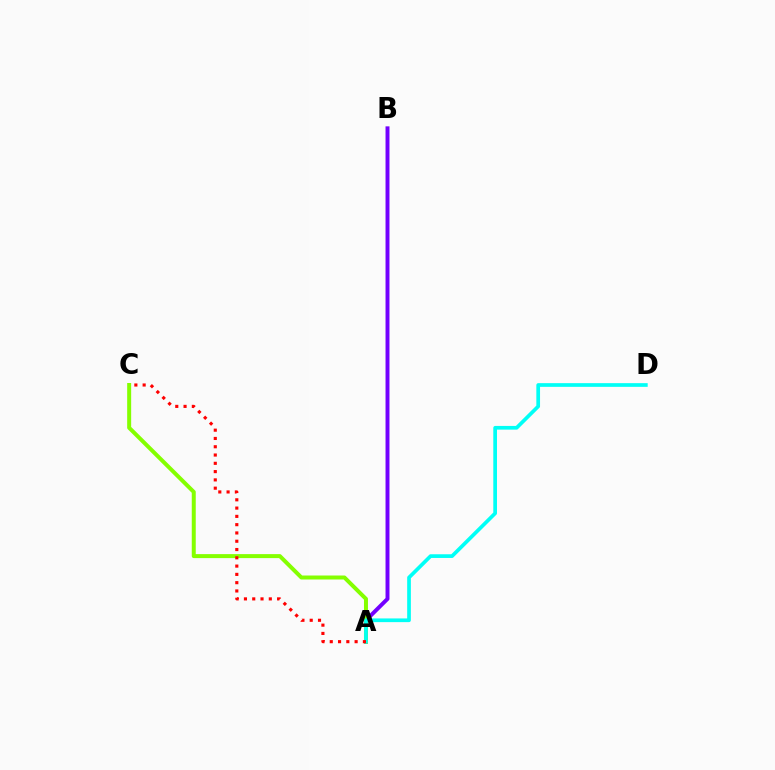{('A', 'B'): [{'color': '#7200ff', 'line_style': 'solid', 'thickness': 2.84}], ('A', 'C'): [{'color': '#84ff00', 'line_style': 'solid', 'thickness': 2.87}, {'color': '#ff0000', 'line_style': 'dotted', 'thickness': 2.25}], ('A', 'D'): [{'color': '#00fff6', 'line_style': 'solid', 'thickness': 2.66}]}